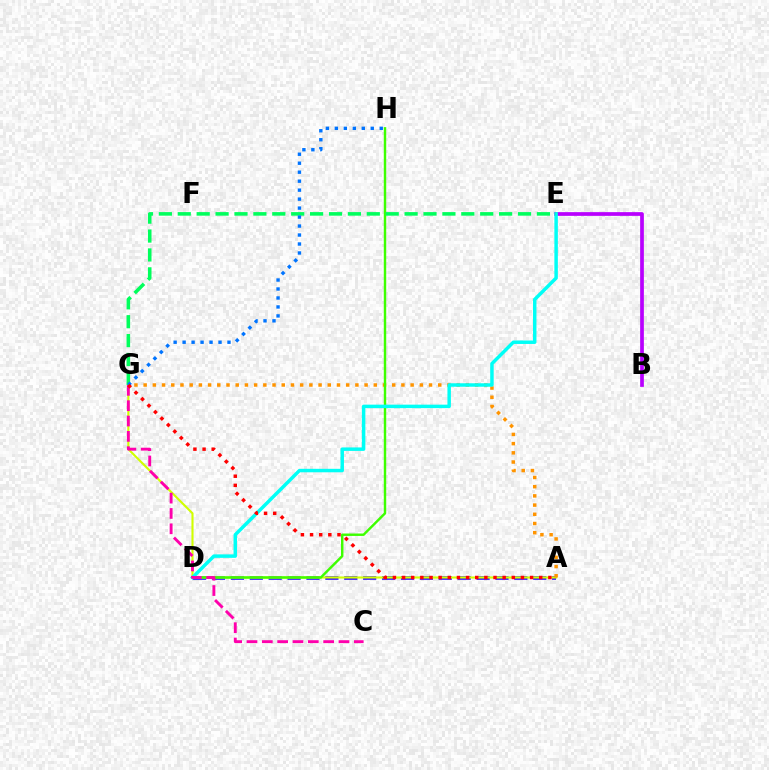{('A', 'D'): [{'color': '#2500ff', 'line_style': 'dashed', 'thickness': 2.57}], ('A', 'G'): [{'color': '#d1ff00', 'line_style': 'solid', 'thickness': 1.52}, {'color': '#ff9400', 'line_style': 'dotted', 'thickness': 2.5}, {'color': '#ff0000', 'line_style': 'dotted', 'thickness': 2.48}], ('D', 'H'): [{'color': '#3dff00', 'line_style': 'solid', 'thickness': 1.75}], ('B', 'E'): [{'color': '#b900ff', 'line_style': 'solid', 'thickness': 2.68}], ('D', 'E'): [{'color': '#00fff6', 'line_style': 'solid', 'thickness': 2.5}], ('E', 'G'): [{'color': '#00ff5c', 'line_style': 'dashed', 'thickness': 2.57}], ('G', 'H'): [{'color': '#0074ff', 'line_style': 'dotted', 'thickness': 2.44}], ('C', 'G'): [{'color': '#ff00ac', 'line_style': 'dashed', 'thickness': 2.08}]}